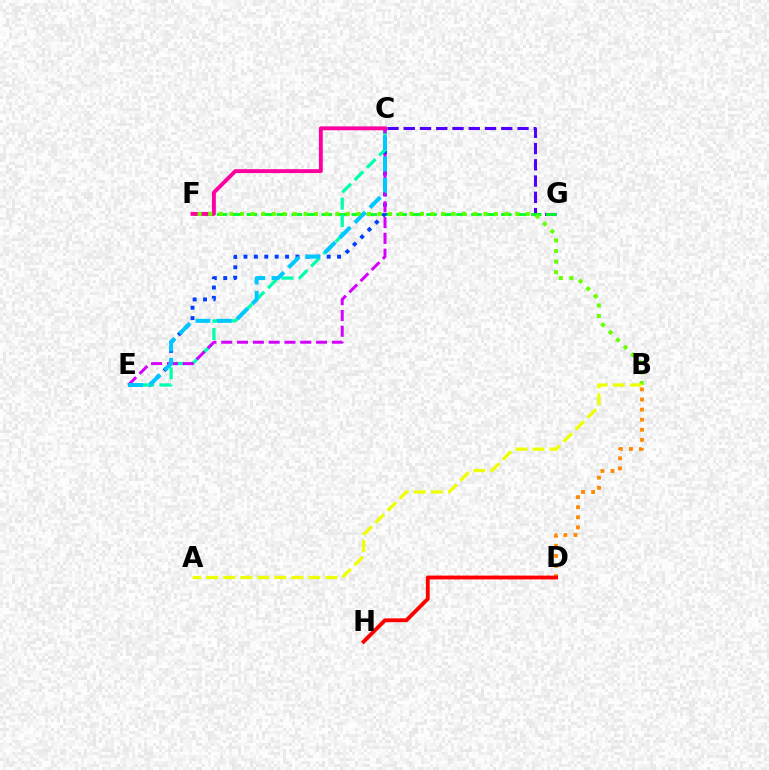{('C', 'G'): [{'color': '#4f00ff', 'line_style': 'dashed', 'thickness': 2.21}], ('B', 'D'): [{'color': '#ff8800', 'line_style': 'dotted', 'thickness': 2.74}], ('F', 'G'): [{'color': '#00ff27', 'line_style': 'dashed', 'thickness': 2.03}], ('C', 'E'): [{'color': '#003fff', 'line_style': 'dotted', 'thickness': 2.83}, {'color': '#00ffaf', 'line_style': 'dashed', 'thickness': 2.36}, {'color': '#d600ff', 'line_style': 'dashed', 'thickness': 2.15}, {'color': '#00c7ff', 'line_style': 'dashed', 'thickness': 2.89}], ('D', 'H'): [{'color': '#ff0000', 'line_style': 'solid', 'thickness': 2.76}], ('C', 'F'): [{'color': '#ff00a0', 'line_style': 'solid', 'thickness': 2.8}], ('B', 'F'): [{'color': '#66ff00', 'line_style': 'dotted', 'thickness': 2.88}], ('A', 'B'): [{'color': '#eeff00', 'line_style': 'dashed', 'thickness': 2.32}]}